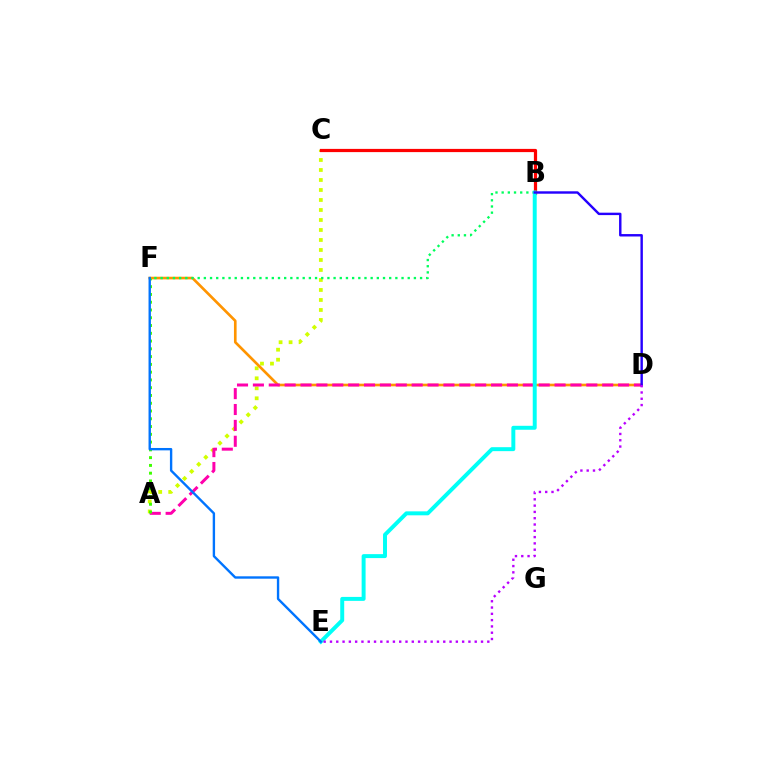{('A', 'C'): [{'color': '#d1ff00', 'line_style': 'dotted', 'thickness': 2.72}], ('B', 'C'): [{'color': '#ff0000', 'line_style': 'solid', 'thickness': 2.32}], ('D', 'F'): [{'color': '#ff9400', 'line_style': 'solid', 'thickness': 1.91}], ('A', 'D'): [{'color': '#ff00ac', 'line_style': 'dashed', 'thickness': 2.16}], ('A', 'F'): [{'color': '#3dff00', 'line_style': 'dotted', 'thickness': 2.11}], ('B', 'F'): [{'color': '#00ff5c', 'line_style': 'dotted', 'thickness': 1.68}], ('B', 'E'): [{'color': '#00fff6', 'line_style': 'solid', 'thickness': 2.85}], ('B', 'D'): [{'color': '#2500ff', 'line_style': 'solid', 'thickness': 1.74}], ('E', 'F'): [{'color': '#0074ff', 'line_style': 'solid', 'thickness': 1.71}], ('D', 'E'): [{'color': '#b900ff', 'line_style': 'dotted', 'thickness': 1.71}]}